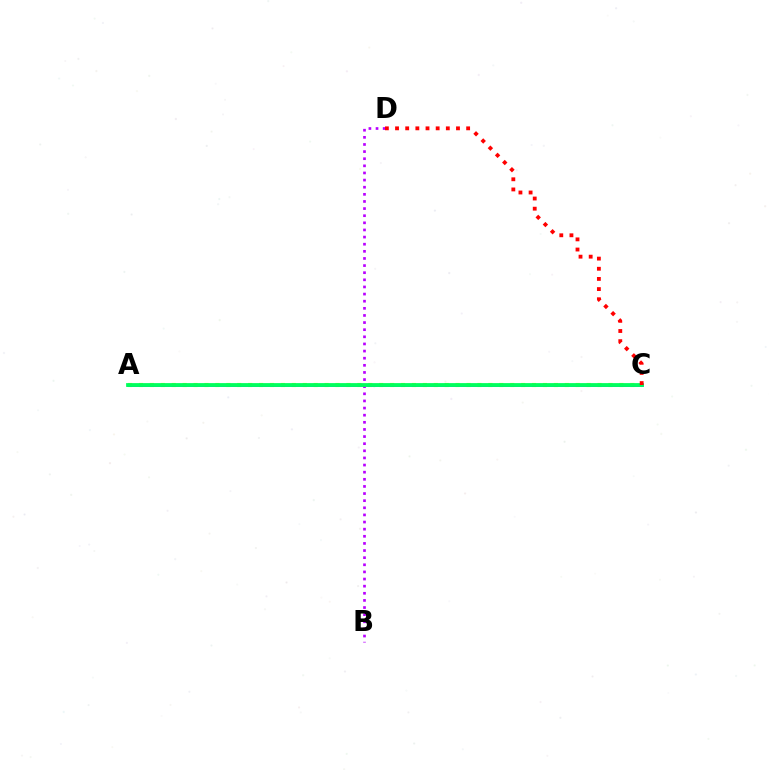{('A', 'C'): [{'color': '#d1ff00', 'line_style': 'dotted', 'thickness': 2.97}, {'color': '#0074ff', 'line_style': 'solid', 'thickness': 1.9}, {'color': '#00ff5c', 'line_style': 'solid', 'thickness': 2.72}], ('B', 'D'): [{'color': '#b900ff', 'line_style': 'dotted', 'thickness': 1.94}], ('C', 'D'): [{'color': '#ff0000', 'line_style': 'dotted', 'thickness': 2.76}]}